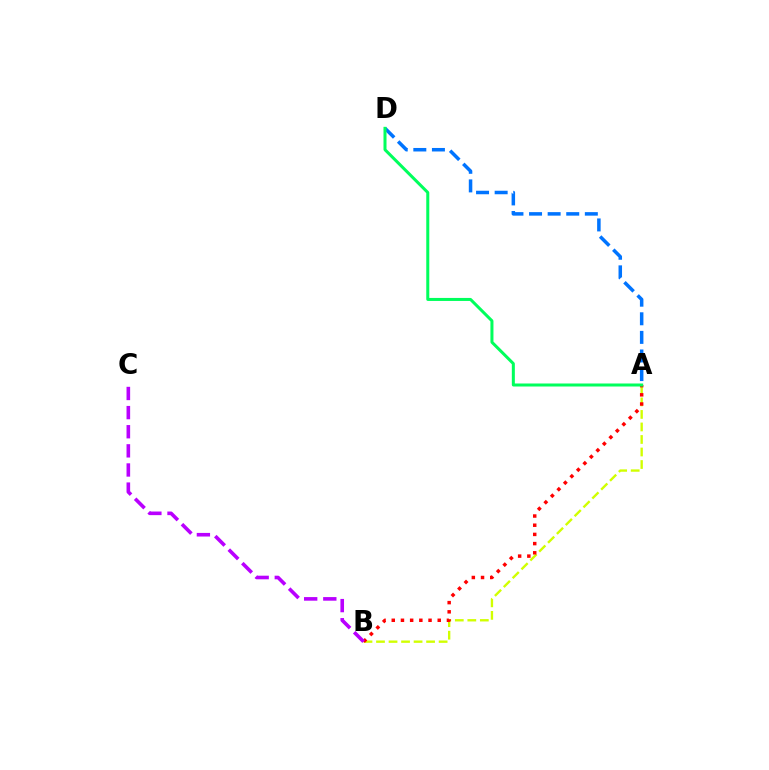{('A', 'B'): [{'color': '#d1ff00', 'line_style': 'dashed', 'thickness': 1.7}, {'color': '#ff0000', 'line_style': 'dotted', 'thickness': 2.5}], ('B', 'C'): [{'color': '#b900ff', 'line_style': 'dashed', 'thickness': 2.6}], ('A', 'D'): [{'color': '#0074ff', 'line_style': 'dashed', 'thickness': 2.53}, {'color': '#00ff5c', 'line_style': 'solid', 'thickness': 2.17}]}